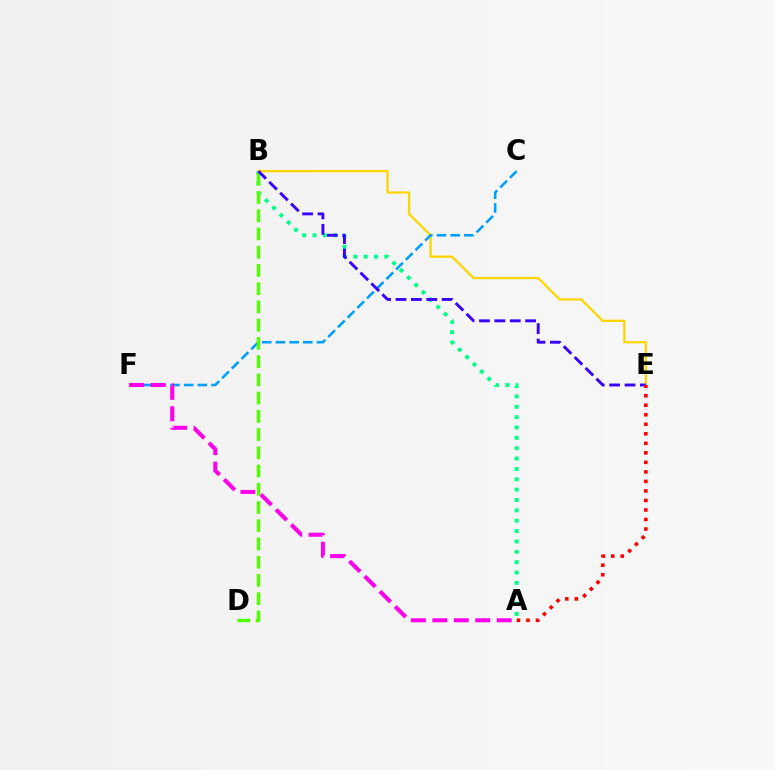{('A', 'B'): [{'color': '#00ff86', 'line_style': 'dotted', 'thickness': 2.81}], ('B', 'E'): [{'color': '#ffd500', 'line_style': 'solid', 'thickness': 1.62}, {'color': '#3700ff', 'line_style': 'dashed', 'thickness': 2.09}], ('C', 'F'): [{'color': '#009eff', 'line_style': 'dashed', 'thickness': 1.86}], ('A', 'F'): [{'color': '#ff00ed', 'line_style': 'dashed', 'thickness': 2.91}], ('B', 'D'): [{'color': '#4fff00', 'line_style': 'dashed', 'thickness': 2.48}], ('A', 'E'): [{'color': '#ff0000', 'line_style': 'dotted', 'thickness': 2.59}]}